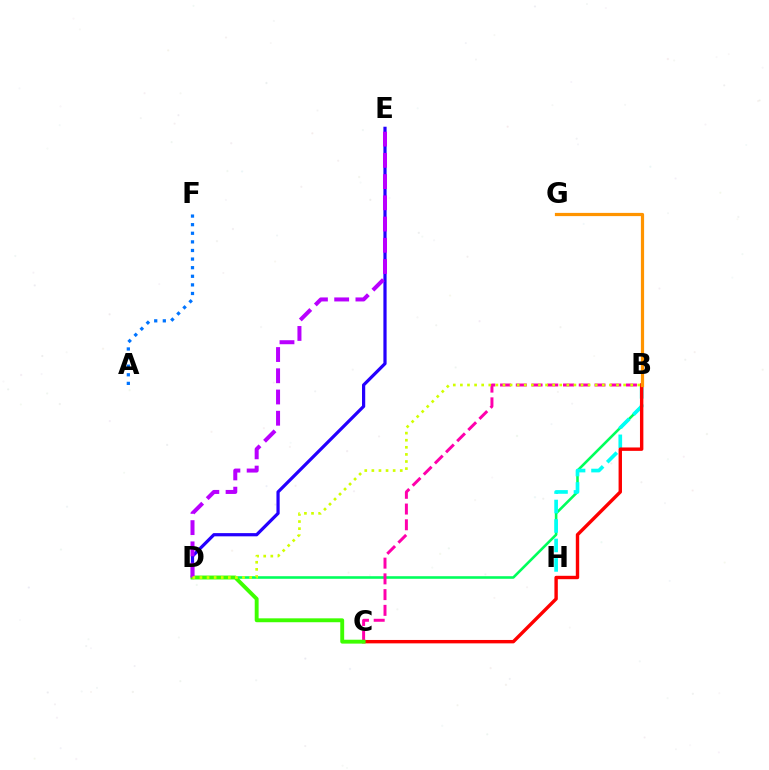{('B', 'D'): [{'color': '#00ff5c', 'line_style': 'solid', 'thickness': 1.86}, {'color': '#d1ff00', 'line_style': 'dotted', 'thickness': 1.93}], ('B', 'C'): [{'color': '#ff00ac', 'line_style': 'dashed', 'thickness': 2.14}, {'color': '#ff0000', 'line_style': 'solid', 'thickness': 2.45}], ('B', 'H'): [{'color': '#00fff6', 'line_style': 'dashed', 'thickness': 2.64}], ('A', 'F'): [{'color': '#0074ff', 'line_style': 'dotted', 'thickness': 2.34}], ('D', 'E'): [{'color': '#2500ff', 'line_style': 'solid', 'thickness': 2.31}, {'color': '#b900ff', 'line_style': 'dashed', 'thickness': 2.88}], ('C', 'D'): [{'color': '#3dff00', 'line_style': 'solid', 'thickness': 2.8}], ('B', 'G'): [{'color': '#ff9400', 'line_style': 'solid', 'thickness': 2.31}]}